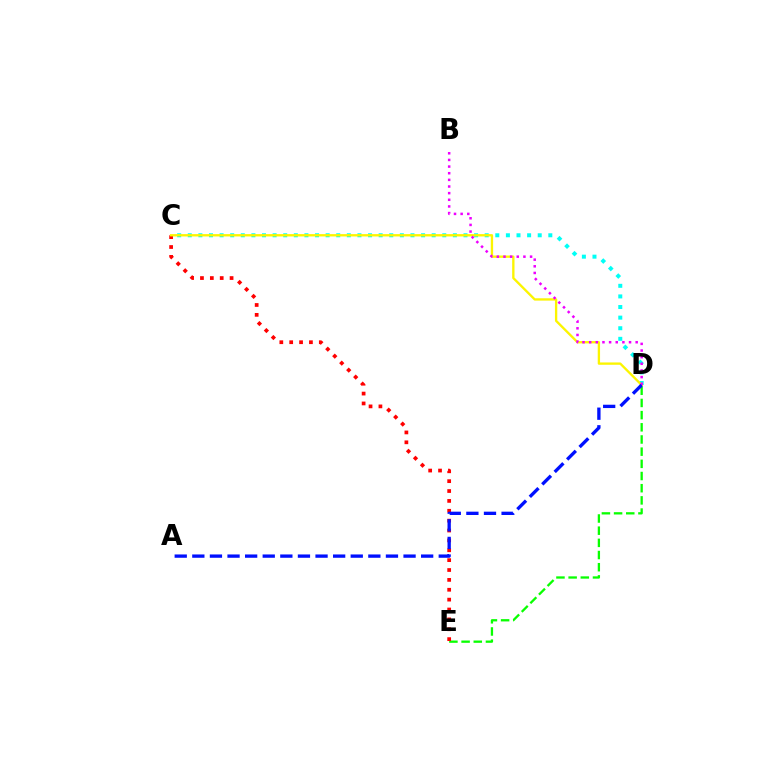{('D', 'E'): [{'color': '#08ff00', 'line_style': 'dashed', 'thickness': 1.65}], ('C', 'D'): [{'color': '#00fff6', 'line_style': 'dotted', 'thickness': 2.88}, {'color': '#fcf500', 'line_style': 'solid', 'thickness': 1.68}], ('C', 'E'): [{'color': '#ff0000', 'line_style': 'dotted', 'thickness': 2.68}], ('B', 'D'): [{'color': '#ee00ff', 'line_style': 'dotted', 'thickness': 1.81}], ('A', 'D'): [{'color': '#0010ff', 'line_style': 'dashed', 'thickness': 2.39}]}